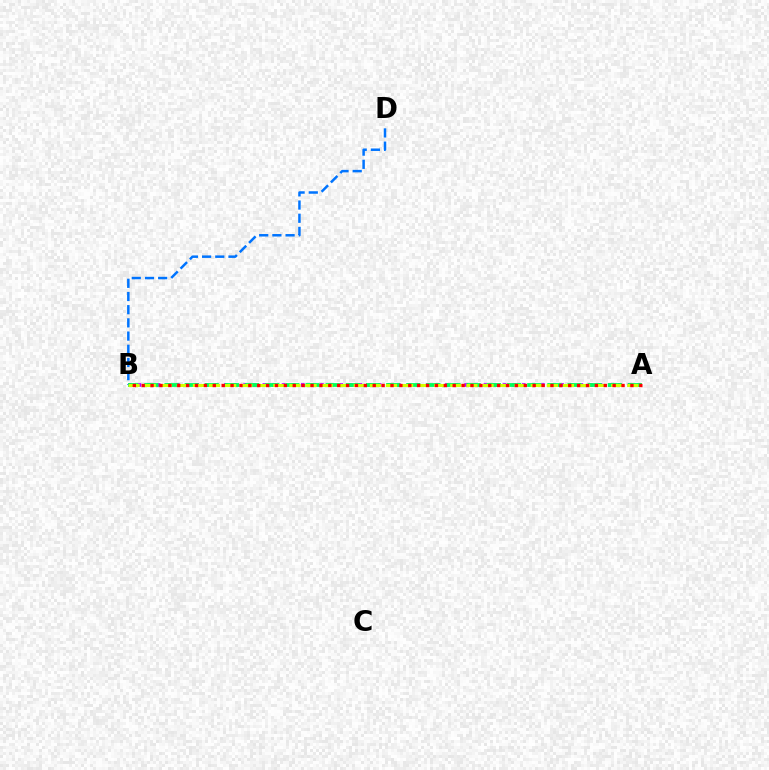{('A', 'B'): [{'color': '#b900ff', 'line_style': 'dotted', 'thickness': 2.61}, {'color': '#00ff5c', 'line_style': 'dashed', 'thickness': 2.74}, {'color': '#d1ff00', 'line_style': 'dashed', 'thickness': 2.19}, {'color': '#ff0000', 'line_style': 'dotted', 'thickness': 2.41}], ('B', 'D'): [{'color': '#0074ff', 'line_style': 'dashed', 'thickness': 1.79}]}